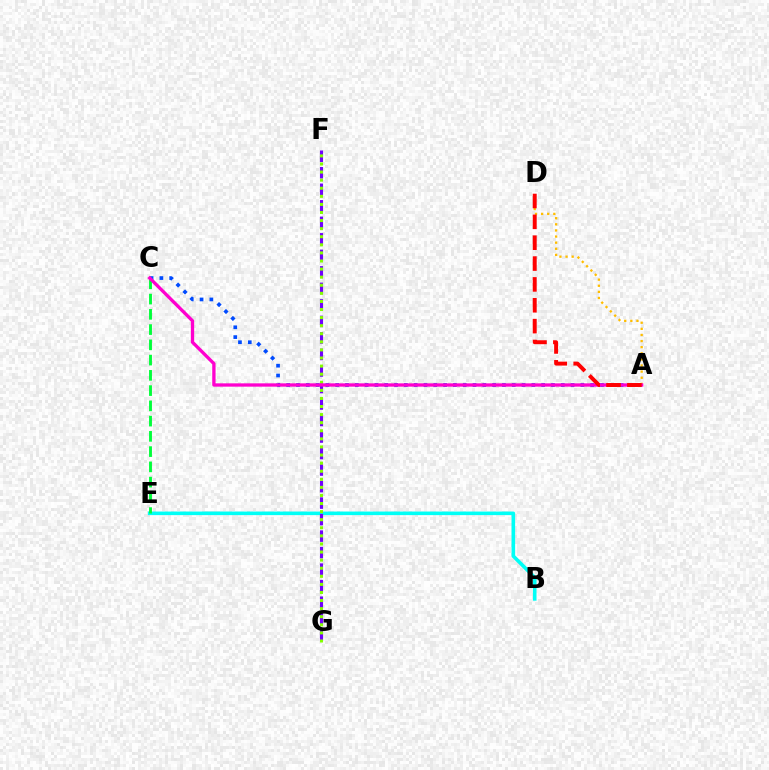{('B', 'E'): [{'color': '#00fff6', 'line_style': 'solid', 'thickness': 2.58}], ('A', 'C'): [{'color': '#004bff', 'line_style': 'dotted', 'thickness': 2.66}, {'color': '#ff00cf', 'line_style': 'solid', 'thickness': 2.38}], ('A', 'D'): [{'color': '#ffbd00', 'line_style': 'dotted', 'thickness': 1.66}, {'color': '#ff0000', 'line_style': 'dashed', 'thickness': 2.83}], ('F', 'G'): [{'color': '#7200ff', 'line_style': 'dashed', 'thickness': 2.24}, {'color': '#84ff00', 'line_style': 'dotted', 'thickness': 2.2}], ('C', 'E'): [{'color': '#00ff39', 'line_style': 'dashed', 'thickness': 2.07}]}